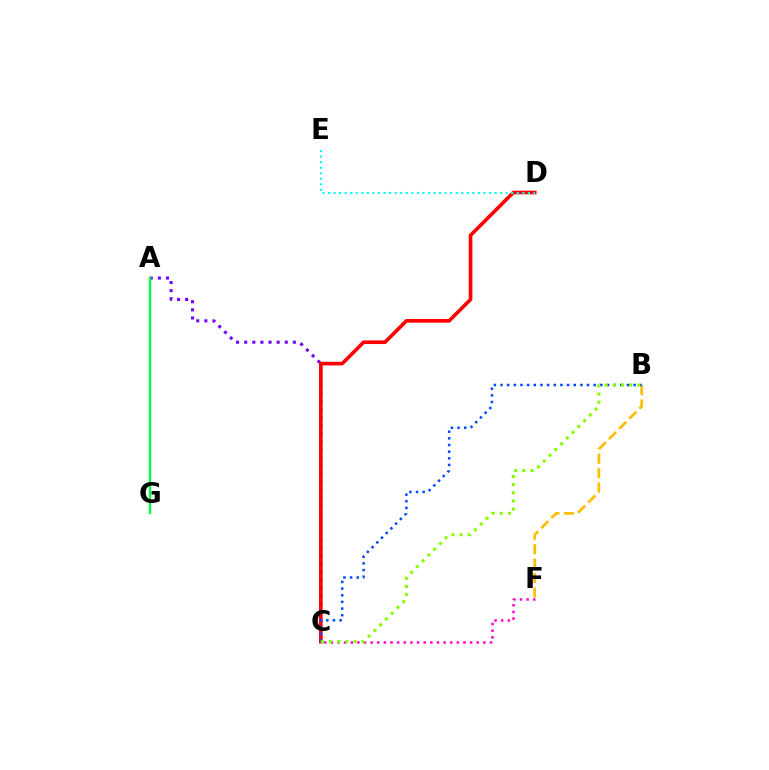{('A', 'C'): [{'color': '#7200ff', 'line_style': 'dotted', 'thickness': 2.2}], ('C', 'F'): [{'color': '#ff00cf', 'line_style': 'dotted', 'thickness': 1.8}], ('B', 'F'): [{'color': '#ffbd00', 'line_style': 'dashed', 'thickness': 1.96}], ('C', 'D'): [{'color': '#ff0000', 'line_style': 'solid', 'thickness': 2.62}], ('A', 'G'): [{'color': '#00ff39', 'line_style': 'solid', 'thickness': 1.69}], ('B', 'C'): [{'color': '#004bff', 'line_style': 'dotted', 'thickness': 1.81}, {'color': '#84ff00', 'line_style': 'dotted', 'thickness': 2.22}], ('D', 'E'): [{'color': '#00fff6', 'line_style': 'dotted', 'thickness': 1.51}]}